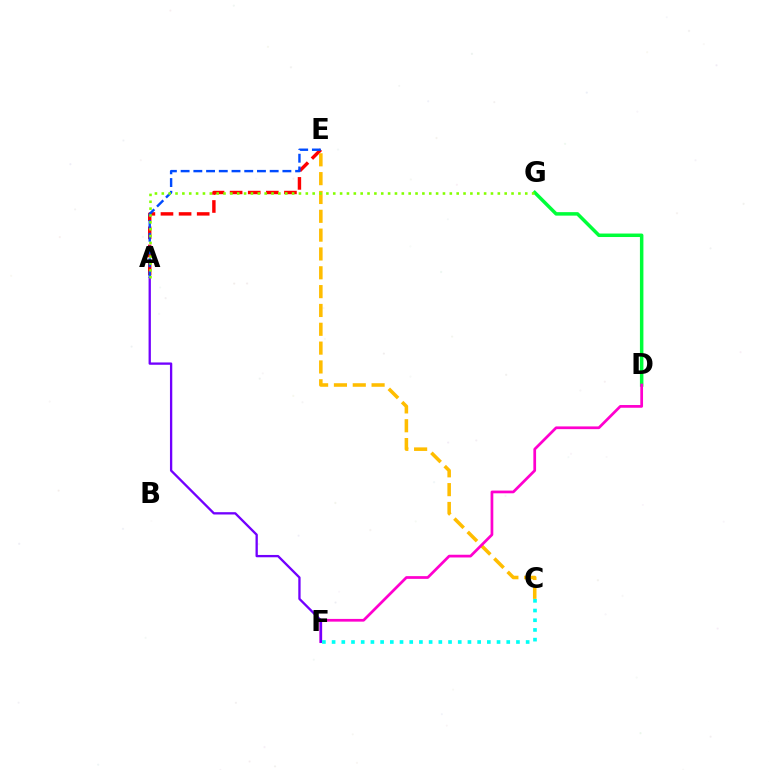{('A', 'E'): [{'color': '#ff0000', 'line_style': 'dashed', 'thickness': 2.46}, {'color': '#004bff', 'line_style': 'dashed', 'thickness': 1.73}], ('C', 'E'): [{'color': '#ffbd00', 'line_style': 'dashed', 'thickness': 2.56}], ('D', 'G'): [{'color': '#00ff39', 'line_style': 'solid', 'thickness': 2.51}], ('D', 'F'): [{'color': '#ff00cf', 'line_style': 'solid', 'thickness': 1.96}], ('C', 'F'): [{'color': '#00fff6', 'line_style': 'dotted', 'thickness': 2.64}], ('A', 'F'): [{'color': '#7200ff', 'line_style': 'solid', 'thickness': 1.67}], ('A', 'G'): [{'color': '#84ff00', 'line_style': 'dotted', 'thickness': 1.86}]}